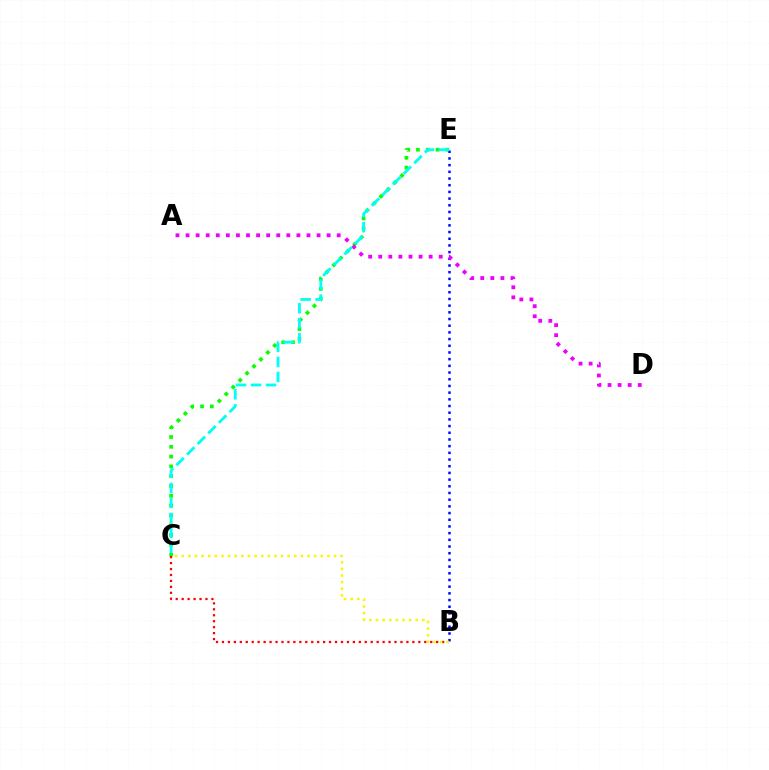{('C', 'E'): [{'color': '#08ff00', 'line_style': 'dotted', 'thickness': 2.66}, {'color': '#00fff6', 'line_style': 'dashed', 'thickness': 2.04}], ('B', 'C'): [{'color': '#ff0000', 'line_style': 'dotted', 'thickness': 1.62}, {'color': '#fcf500', 'line_style': 'dotted', 'thickness': 1.8}], ('B', 'E'): [{'color': '#0010ff', 'line_style': 'dotted', 'thickness': 1.82}], ('A', 'D'): [{'color': '#ee00ff', 'line_style': 'dotted', 'thickness': 2.74}]}